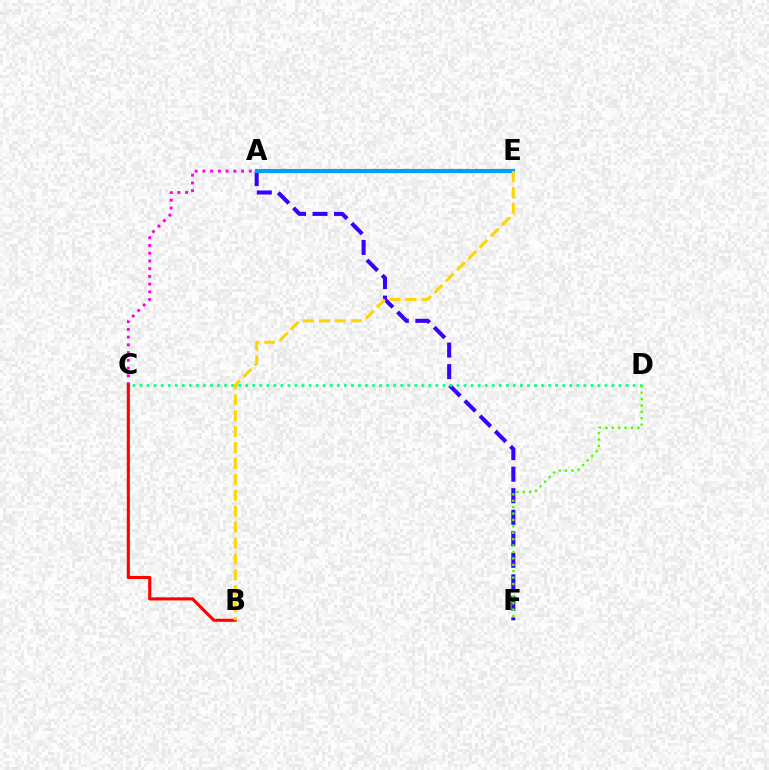{('A', 'F'): [{'color': '#3700ff', 'line_style': 'dashed', 'thickness': 2.92}], ('A', 'E'): [{'color': '#009eff', 'line_style': 'solid', 'thickness': 2.99}], ('A', 'C'): [{'color': '#ff00ed', 'line_style': 'dotted', 'thickness': 2.1}], ('C', 'D'): [{'color': '#00ff86', 'line_style': 'dotted', 'thickness': 1.91}], ('B', 'C'): [{'color': '#ff0000', 'line_style': 'solid', 'thickness': 2.21}], ('B', 'E'): [{'color': '#ffd500', 'line_style': 'dashed', 'thickness': 2.16}], ('D', 'F'): [{'color': '#4fff00', 'line_style': 'dotted', 'thickness': 1.74}]}